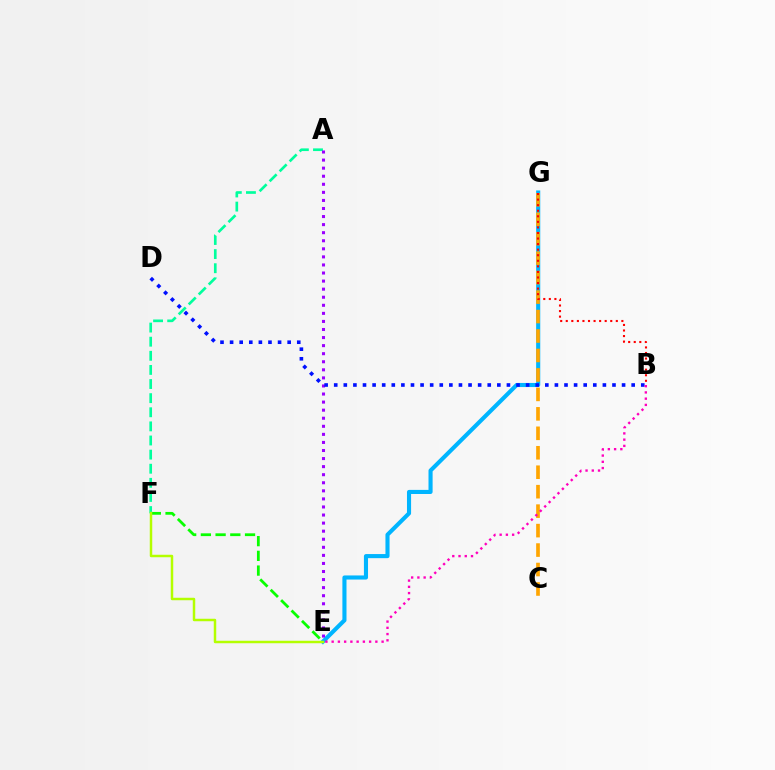{('E', 'G'): [{'color': '#00b5ff', 'line_style': 'solid', 'thickness': 2.95}], ('E', 'F'): [{'color': '#08ff00', 'line_style': 'dashed', 'thickness': 2.0}, {'color': '#b3ff00', 'line_style': 'solid', 'thickness': 1.78}], ('A', 'F'): [{'color': '#00ff9d', 'line_style': 'dashed', 'thickness': 1.92}], ('A', 'E'): [{'color': '#9b00ff', 'line_style': 'dotted', 'thickness': 2.19}], ('C', 'G'): [{'color': '#ffa500', 'line_style': 'dashed', 'thickness': 2.64}], ('B', 'D'): [{'color': '#0010ff', 'line_style': 'dotted', 'thickness': 2.61}], ('B', 'G'): [{'color': '#ff0000', 'line_style': 'dotted', 'thickness': 1.51}], ('B', 'E'): [{'color': '#ff00bd', 'line_style': 'dotted', 'thickness': 1.7}]}